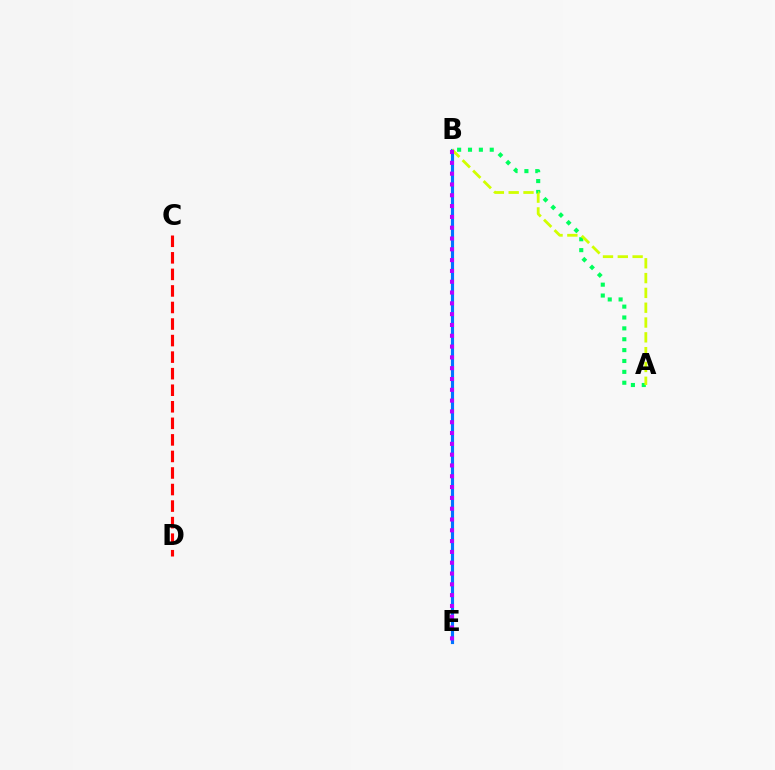{('A', 'B'): [{'color': '#00ff5c', 'line_style': 'dotted', 'thickness': 2.95}, {'color': '#d1ff00', 'line_style': 'dashed', 'thickness': 2.01}], ('B', 'E'): [{'color': '#0074ff', 'line_style': 'solid', 'thickness': 2.26}, {'color': '#b900ff', 'line_style': 'dotted', 'thickness': 2.94}], ('C', 'D'): [{'color': '#ff0000', 'line_style': 'dashed', 'thickness': 2.25}]}